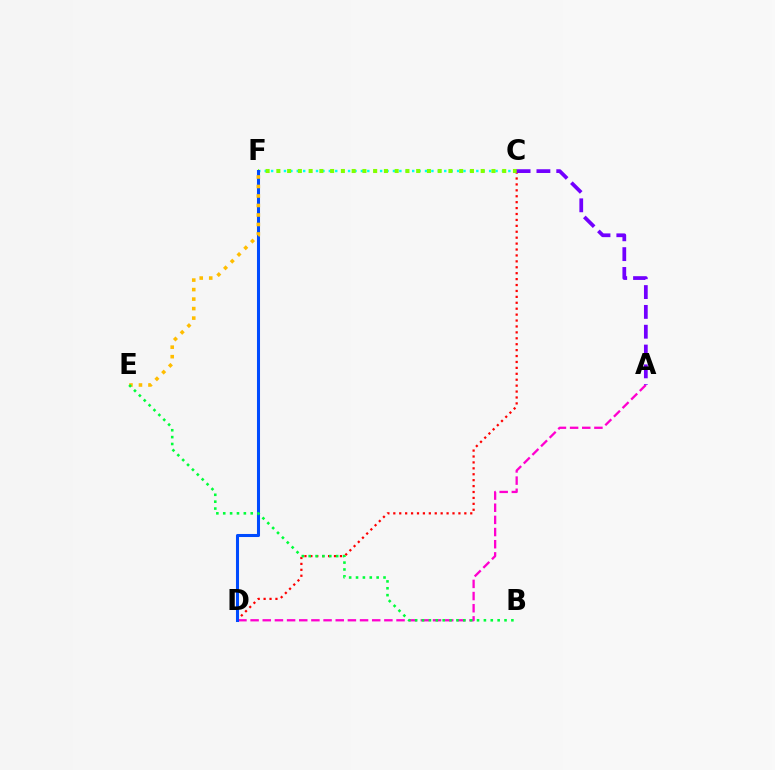{('A', 'D'): [{'color': '#ff00cf', 'line_style': 'dashed', 'thickness': 1.65}], ('C', 'D'): [{'color': '#ff0000', 'line_style': 'dotted', 'thickness': 1.61}], ('C', 'F'): [{'color': '#00fff6', 'line_style': 'dotted', 'thickness': 1.74}, {'color': '#84ff00', 'line_style': 'dotted', 'thickness': 2.92}], ('D', 'F'): [{'color': '#004bff', 'line_style': 'solid', 'thickness': 2.19}], ('E', 'F'): [{'color': '#ffbd00', 'line_style': 'dotted', 'thickness': 2.58}], ('B', 'E'): [{'color': '#00ff39', 'line_style': 'dotted', 'thickness': 1.87}], ('A', 'C'): [{'color': '#7200ff', 'line_style': 'dashed', 'thickness': 2.69}]}